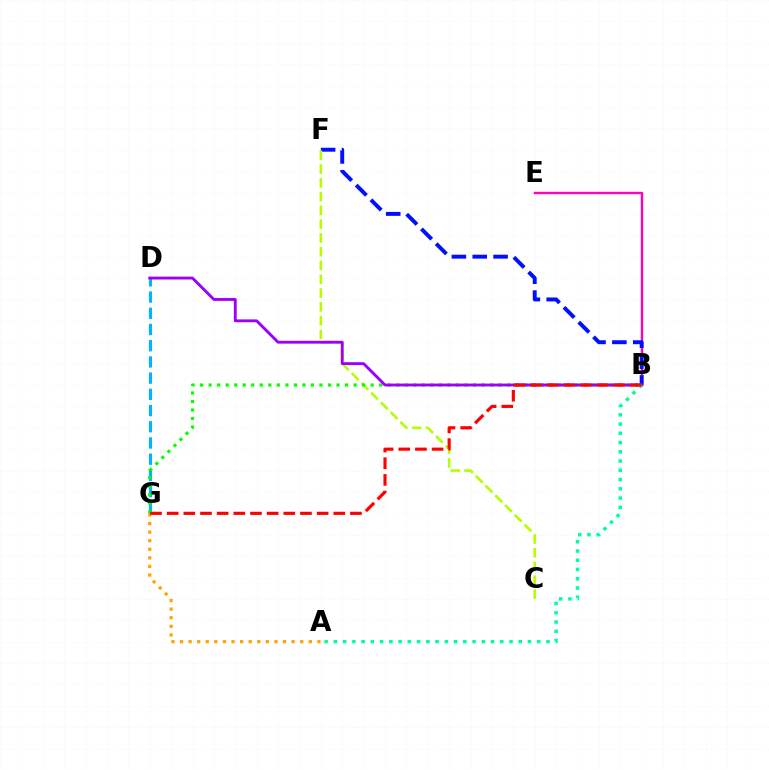{('B', 'E'): [{'color': '#ff00bd', 'line_style': 'solid', 'thickness': 1.72}], ('D', 'G'): [{'color': '#00b5ff', 'line_style': 'dashed', 'thickness': 2.2}], ('B', 'F'): [{'color': '#0010ff', 'line_style': 'dashed', 'thickness': 2.83}], ('A', 'G'): [{'color': '#ffa500', 'line_style': 'dotted', 'thickness': 2.33}], ('C', 'F'): [{'color': '#b3ff00', 'line_style': 'dashed', 'thickness': 1.87}], ('B', 'G'): [{'color': '#08ff00', 'line_style': 'dotted', 'thickness': 2.32}, {'color': '#ff0000', 'line_style': 'dashed', 'thickness': 2.26}], ('B', 'D'): [{'color': '#9b00ff', 'line_style': 'solid', 'thickness': 2.06}], ('A', 'B'): [{'color': '#00ff9d', 'line_style': 'dotted', 'thickness': 2.51}]}